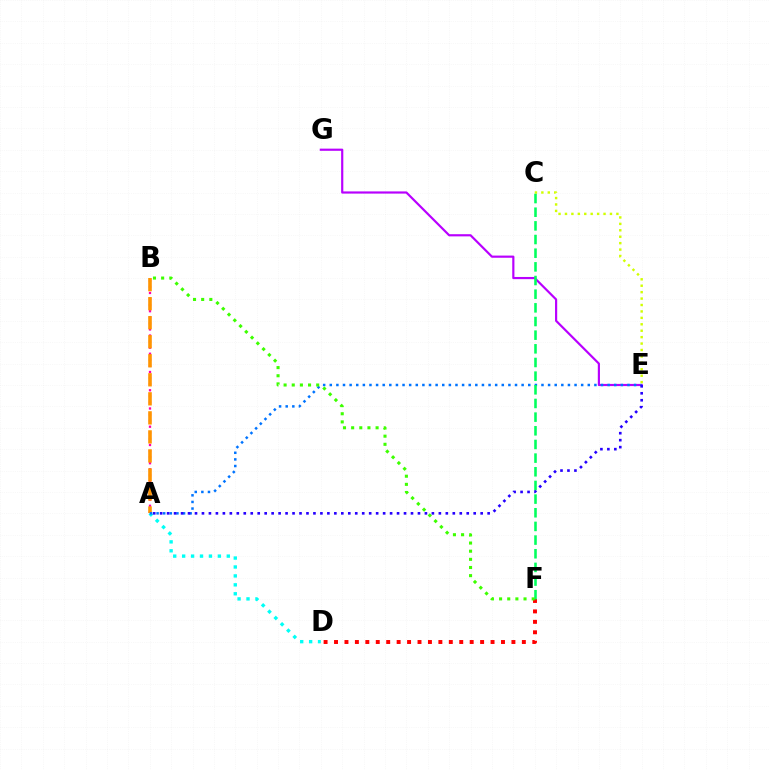{('A', 'D'): [{'color': '#00fff6', 'line_style': 'dotted', 'thickness': 2.43}], ('A', 'B'): [{'color': '#ff00ac', 'line_style': 'dotted', 'thickness': 1.65}, {'color': '#ff9400', 'line_style': 'dashed', 'thickness': 2.59}], ('E', 'G'): [{'color': '#b900ff', 'line_style': 'solid', 'thickness': 1.57}], ('D', 'F'): [{'color': '#ff0000', 'line_style': 'dotted', 'thickness': 2.84}], ('A', 'E'): [{'color': '#0074ff', 'line_style': 'dotted', 'thickness': 1.8}, {'color': '#2500ff', 'line_style': 'dotted', 'thickness': 1.89}], ('C', 'E'): [{'color': '#d1ff00', 'line_style': 'dotted', 'thickness': 1.75}], ('C', 'F'): [{'color': '#00ff5c', 'line_style': 'dashed', 'thickness': 1.86}], ('B', 'F'): [{'color': '#3dff00', 'line_style': 'dotted', 'thickness': 2.21}]}